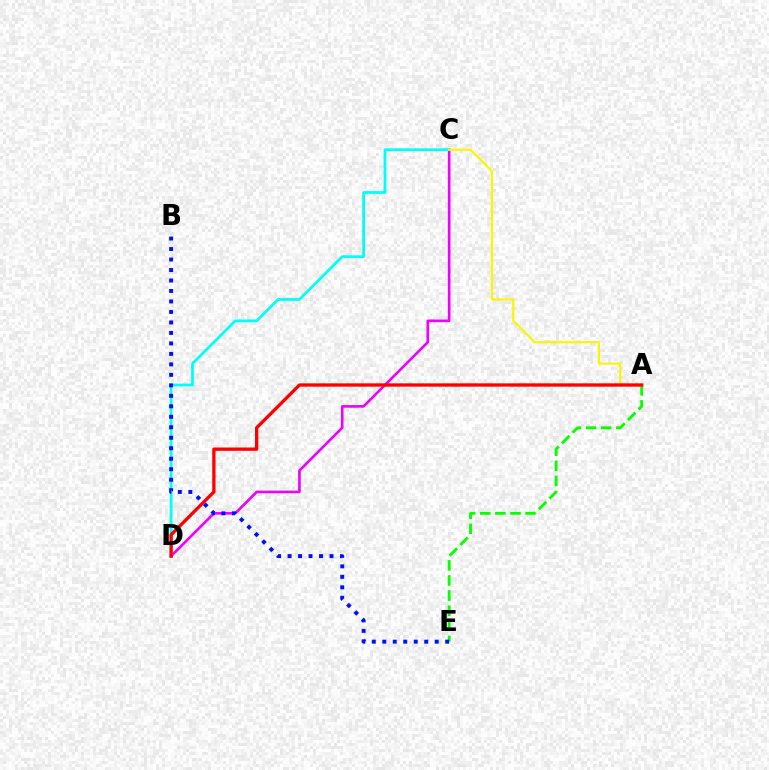{('A', 'E'): [{'color': '#08ff00', 'line_style': 'dashed', 'thickness': 2.05}], ('C', 'D'): [{'color': '#ee00ff', 'line_style': 'solid', 'thickness': 1.89}, {'color': '#00fff6', 'line_style': 'solid', 'thickness': 1.99}], ('B', 'E'): [{'color': '#0010ff', 'line_style': 'dotted', 'thickness': 2.85}], ('A', 'C'): [{'color': '#fcf500', 'line_style': 'solid', 'thickness': 1.58}], ('A', 'D'): [{'color': '#ff0000', 'line_style': 'solid', 'thickness': 2.39}]}